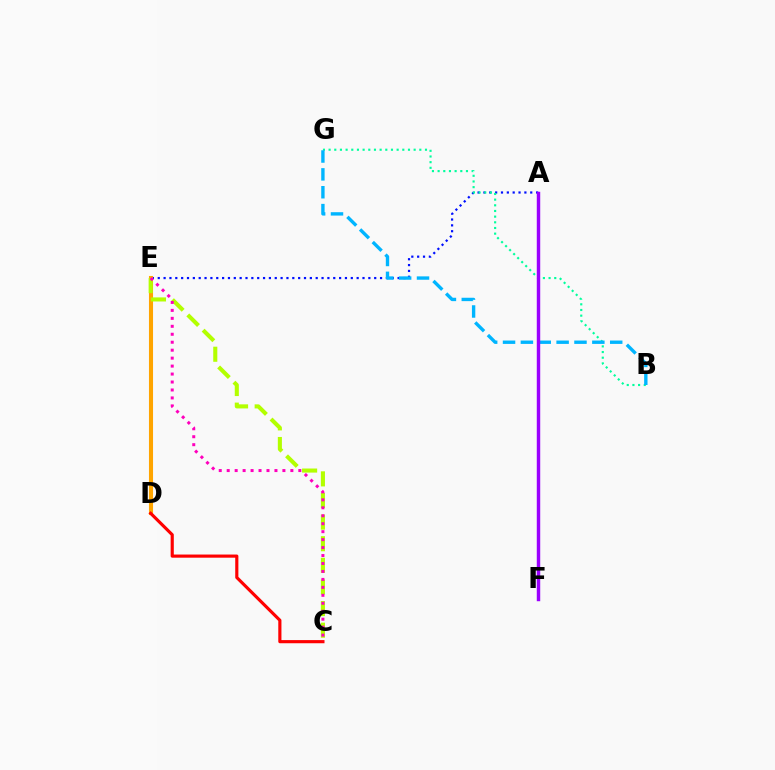{('A', 'E'): [{'color': '#0010ff', 'line_style': 'dotted', 'thickness': 1.59}], ('D', 'E'): [{'color': '#ffa500', 'line_style': 'solid', 'thickness': 2.94}], ('C', 'E'): [{'color': '#b3ff00', 'line_style': 'dashed', 'thickness': 2.94}, {'color': '#ff00bd', 'line_style': 'dotted', 'thickness': 2.16}], ('B', 'G'): [{'color': '#00ff9d', 'line_style': 'dotted', 'thickness': 1.54}, {'color': '#00b5ff', 'line_style': 'dashed', 'thickness': 2.43}], ('C', 'D'): [{'color': '#ff0000', 'line_style': 'solid', 'thickness': 2.27}], ('A', 'F'): [{'color': '#08ff00', 'line_style': 'dashed', 'thickness': 2.04}, {'color': '#9b00ff', 'line_style': 'solid', 'thickness': 2.48}]}